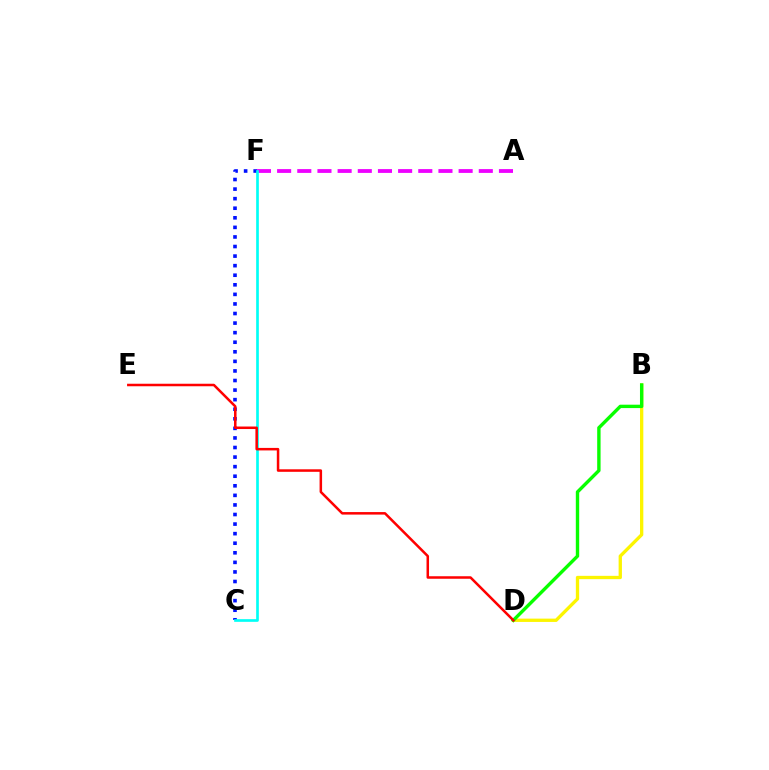{('B', 'D'): [{'color': '#fcf500', 'line_style': 'solid', 'thickness': 2.38}, {'color': '#08ff00', 'line_style': 'solid', 'thickness': 2.44}], ('A', 'F'): [{'color': '#ee00ff', 'line_style': 'dashed', 'thickness': 2.74}], ('C', 'F'): [{'color': '#0010ff', 'line_style': 'dotted', 'thickness': 2.6}, {'color': '#00fff6', 'line_style': 'solid', 'thickness': 1.93}], ('D', 'E'): [{'color': '#ff0000', 'line_style': 'solid', 'thickness': 1.81}]}